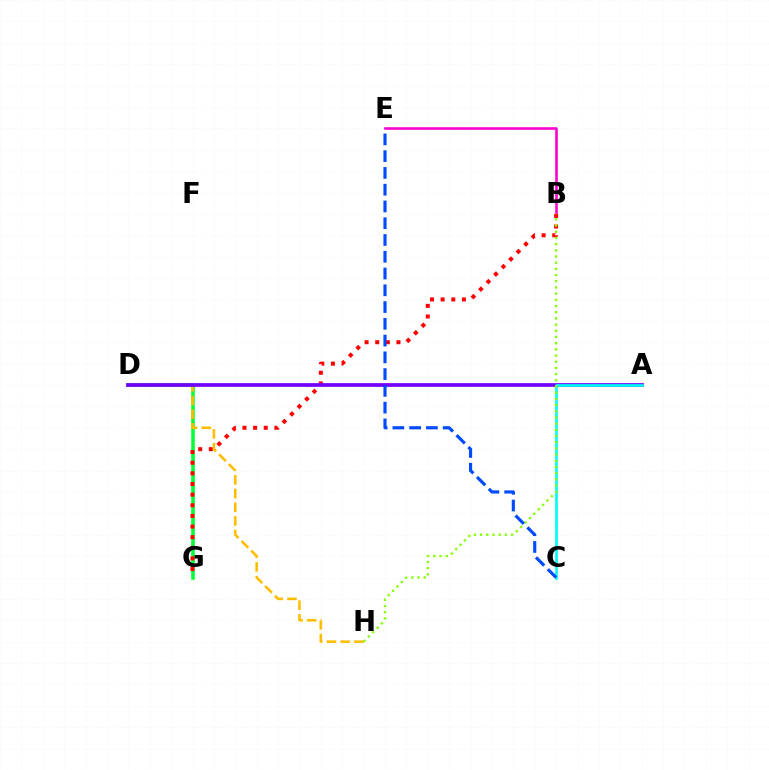{('B', 'E'): [{'color': '#ff00cf', 'line_style': 'solid', 'thickness': 1.86}], ('D', 'G'): [{'color': '#00ff39', 'line_style': 'solid', 'thickness': 2.55}], ('B', 'G'): [{'color': '#ff0000', 'line_style': 'dotted', 'thickness': 2.89}], ('D', 'H'): [{'color': '#ffbd00', 'line_style': 'dashed', 'thickness': 1.86}], ('A', 'D'): [{'color': '#7200ff', 'line_style': 'solid', 'thickness': 2.68}], ('A', 'C'): [{'color': '#00fff6', 'line_style': 'solid', 'thickness': 1.91}], ('B', 'H'): [{'color': '#84ff00', 'line_style': 'dotted', 'thickness': 1.68}], ('C', 'E'): [{'color': '#004bff', 'line_style': 'dashed', 'thickness': 2.28}]}